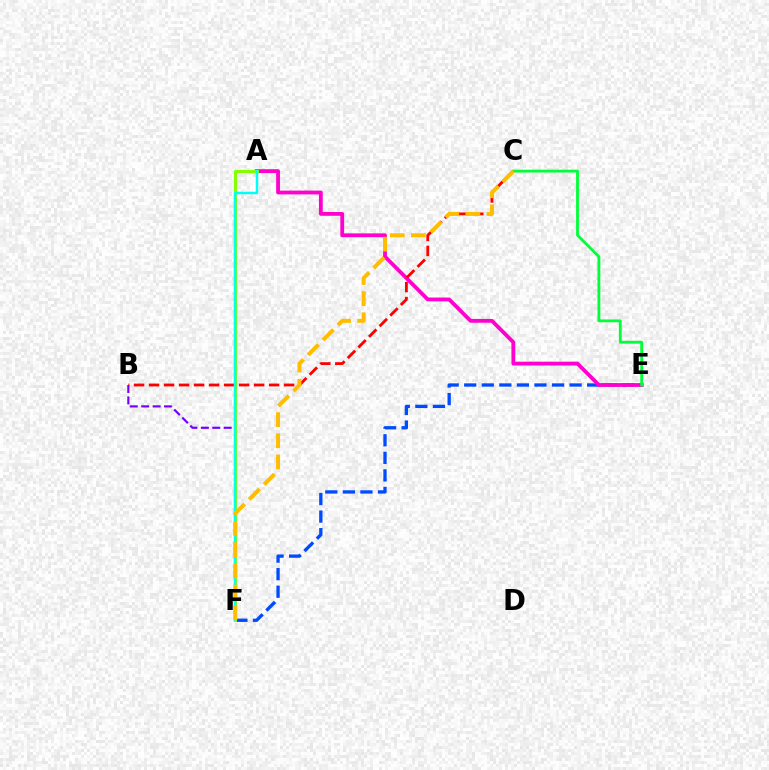{('E', 'F'): [{'color': '#004bff', 'line_style': 'dashed', 'thickness': 2.39}], ('A', 'E'): [{'color': '#ff00cf', 'line_style': 'solid', 'thickness': 2.74}], ('B', 'C'): [{'color': '#ff0000', 'line_style': 'dashed', 'thickness': 2.04}], ('B', 'F'): [{'color': '#7200ff', 'line_style': 'dashed', 'thickness': 1.55}], ('C', 'E'): [{'color': '#00ff39', 'line_style': 'solid', 'thickness': 2.03}], ('A', 'F'): [{'color': '#84ff00', 'line_style': 'solid', 'thickness': 2.2}, {'color': '#00fff6', 'line_style': 'solid', 'thickness': 1.79}], ('C', 'F'): [{'color': '#ffbd00', 'line_style': 'dashed', 'thickness': 2.87}]}